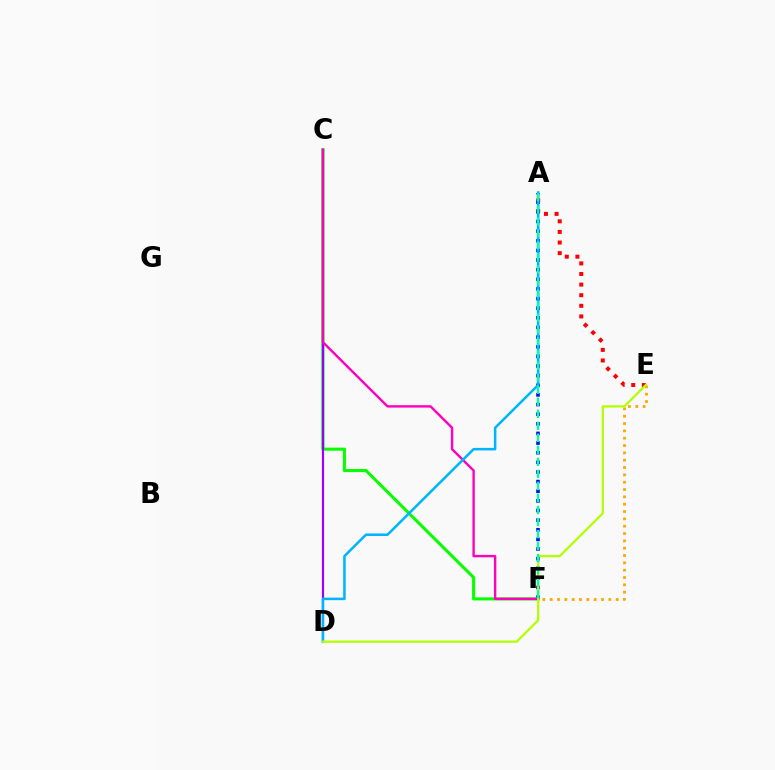{('A', 'E'): [{'color': '#ff0000', 'line_style': 'dotted', 'thickness': 2.88}], ('A', 'F'): [{'color': '#0010ff', 'line_style': 'dotted', 'thickness': 2.62}, {'color': '#00ff9d', 'line_style': 'dashed', 'thickness': 1.63}], ('C', 'F'): [{'color': '#08ff00', 'line_style': 'solid', 'thickness': 2.22}, {'color': '#ff00bd', 'line_style': 'solid', 'thickness': 1.73}], ('E', 'F'): [{'color': '#ffa500', 'line_style': 'dotted', 'thickness': 1.99}], ('C', 'D'): [{'color': '#9b00ff', 'line_style': 'solid', 'thickness': 1.56}], ('A', 'D'): [{'color': '#00b5ff', 'line_style': 'solid', 'thickness': 1.82}], ('D', 'E'): [{'color': '#b3ff00', 'line_style': 'solid', 'thickness': 1.62}]}